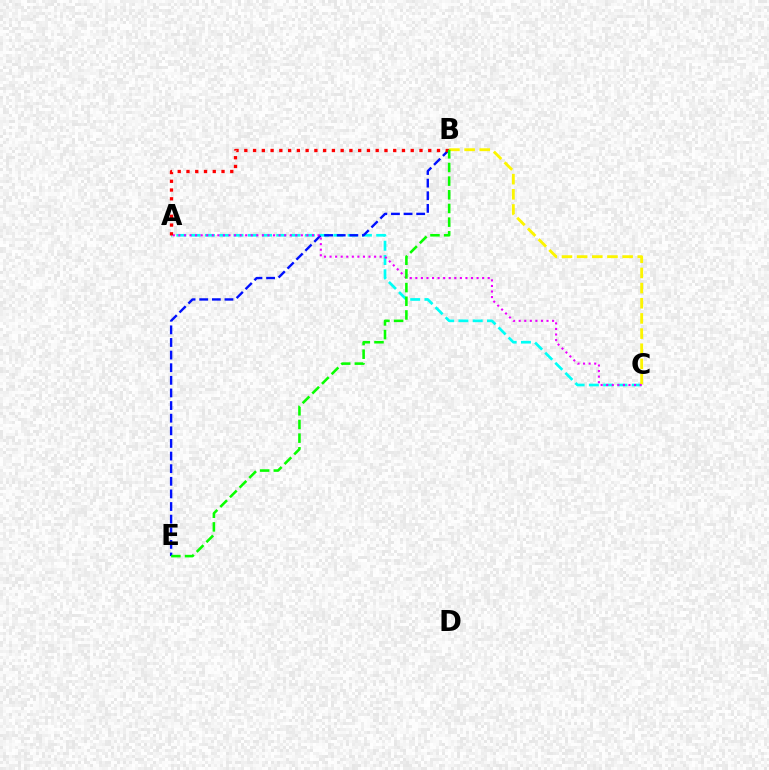{('A', 'C'): [{'color': '#00fff6', 'line_style': 'dashed', 'thickness': 1.94}, {'color': '#ee00ff', 'line_style': 'dotted', 'thickness': 1.51}], ('B', 'C'): [{'color': '#fcf500', 'line_style': 'dashed', 'thickness': 2.06}], ('B', 'E'): [{'color': '#0010ff', 'line_style': 'dashed', 'thickness': 1.71}, {'color': '#08ff00', 'line_style': 'dashed', 'thickness': 1.86}], ('A', 'B'): [{'color': '#ff0000', 'line_style': 'dotted', 'thickness': 2.38}]}